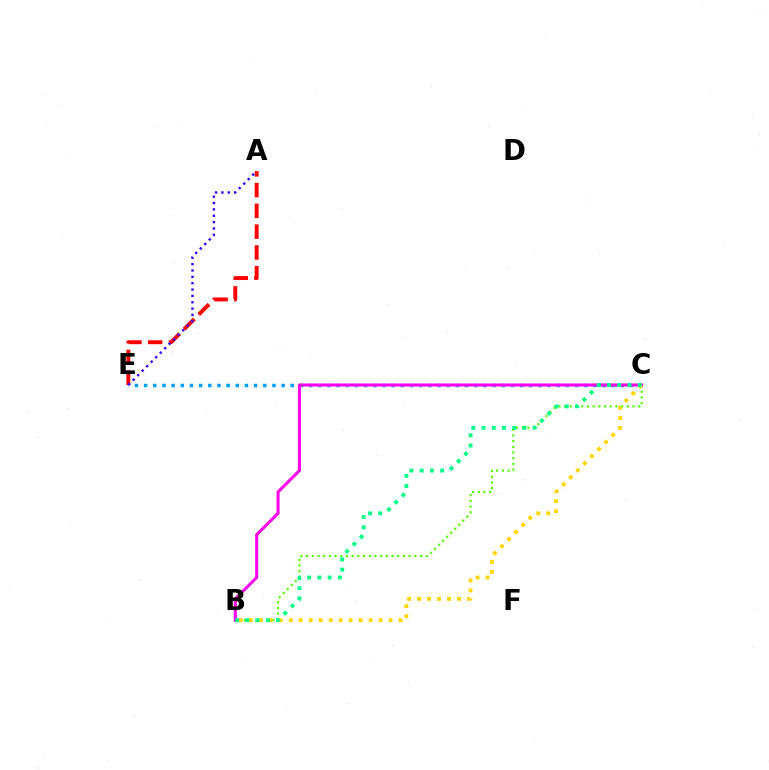{('B', 'C'): [{'color': '#4fff00', 'line_style': 'dotted', 'thickness': 1.55}, {'color': '#ff00ed', 'line_style': 'solid', 'thickness': 2.2}, {'color': '#ffd500', 'line_style': 'dotted', 'thickness': 2.71}, {'color': '#00ff86', 'line_style': 'dotted', 'thickness': 2.78}], ('C', 'E'): [{'color': '#009eff', 'line_style': 'dotted', 'thickness': 2.49}], ('A', 'E'): [{'color': '#ff0000', 'line_style': 'dashed', 'thickness': 2.82}, {'color': '#3700ff', 'line_style': 'dotted', 'thickness': 1.73}]}